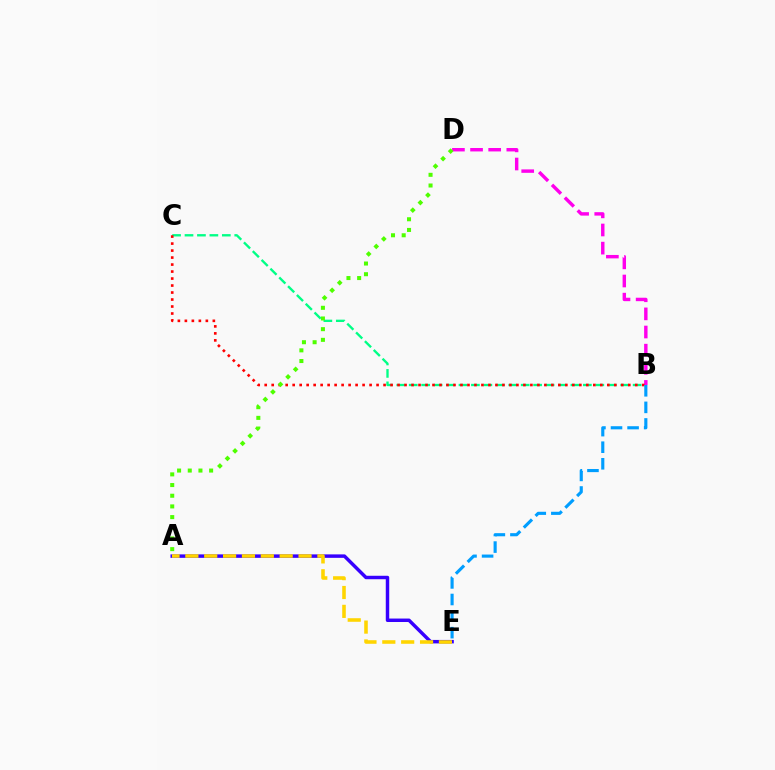{('A', 'E'): [{'color': '#3700ff', 'line_style': 'solid', 'thickness': 2.49}, {'color': '#ffd500', 'line_style': 'dashed', 'thickness': 2.56}], ('B', 'C'): [{'color': '#00ff86', 'line_style': 'dashed', 'thickness': 1.69}, {'color': '#ff0000', 'line_style': 'dotted', 'thickness': 1.9}], ('B', 'D'): [{'color': '#ff00ed', 'line_style': 'dashed', 'thickness': 2.46}], ('A', 'D'): [{'color': '#4fff00', 'line_style': 'dotted', 'thickness': 2.9}], ('B', 'E'): [{'color': '#009eff', 'line_style': 'dashed', 'thickness': 2.25}]}